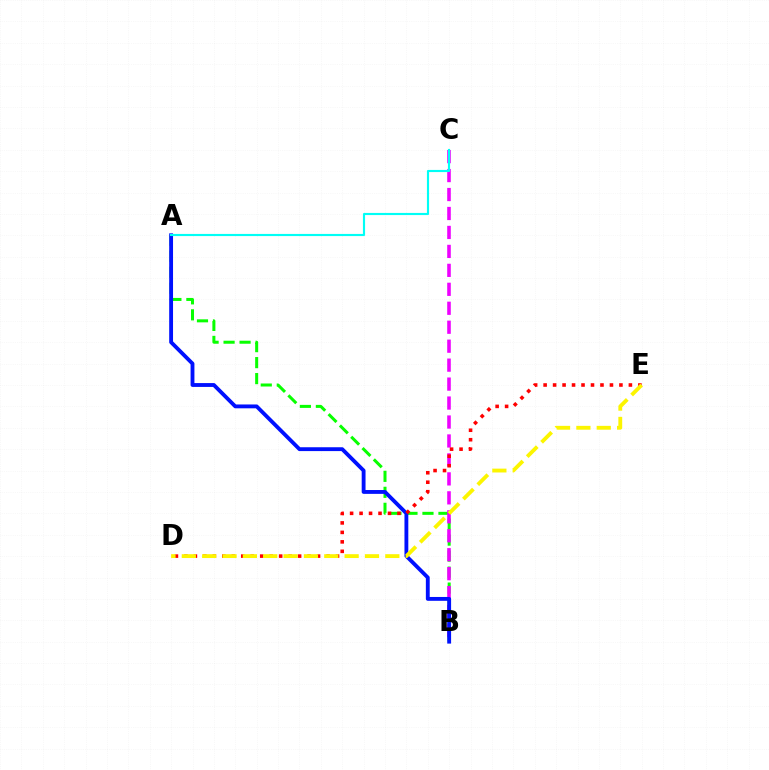{('A', 'B'): [{'color': '#08ff00', 'line_style': 'dashed', 'thickness': 2.17}, {'color': '#0010ff', 'line_style': 'solid', 'thickness': 2.77}], ('B', 'C'): [{'color': '#ee00ff', 'line_style': 'dashed', 'thickness': 2.58}], ('D', 'E'): [{'color': '#ff0000', 'line_style': 'dotted', 'thickness': 2.57}, {'color': '#fcf500', 'line_style': 'dashed', 'thickness': 2.76}], ('A', 'C'): [{'color': '#00fff6', 'line_style': 'solid', 'thickness': 1.55}]}